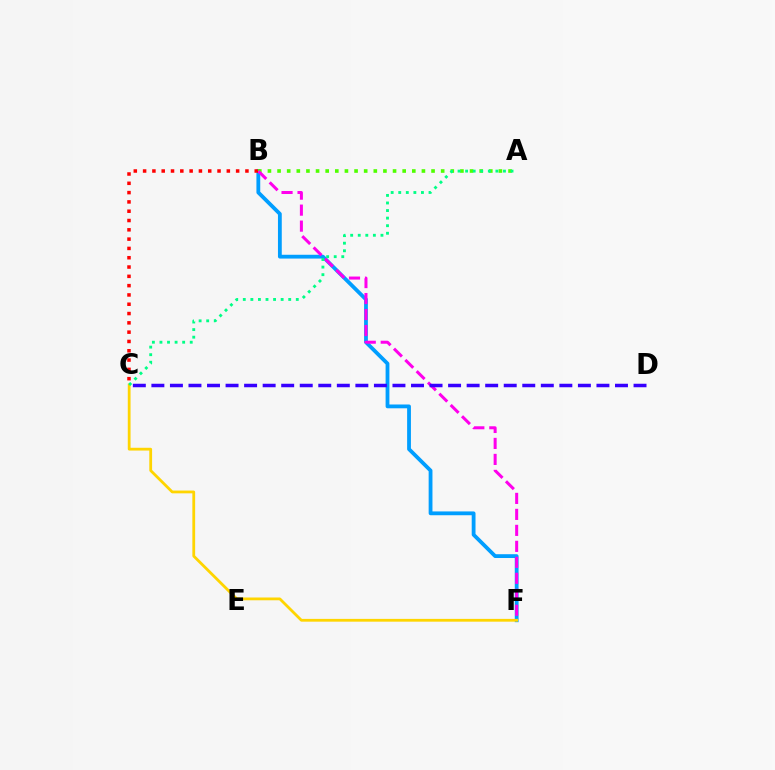{('B', 'F'): [{'color': '#009eff', 'line_style': 'solid', 'thickness': 2.74}, {'color': '#ff00ed', 'line_style': 'dashed', 'thickness': 2.17}], ('A', 'B'): [{'color': '#4fff00', 'line_style': 'dotted', 'thickness': 2.61}], ('C', 'D'): [{'color': '#3700ff', 'line_style': 'dashed', 'thickness': 2.52}], ('B', 'C'): [{'color': '#ff0000', 'line_style': 'dotted', 'thickness': 2.53}], ('C', 'F'): [{'color': '#ffd500', 'line_style': 'solid', 'thickness': 2.01}], ('A', 'C'): [{'color': '#00ff86', 'line_style': 'dotted', 'thickness': 2.06}]}